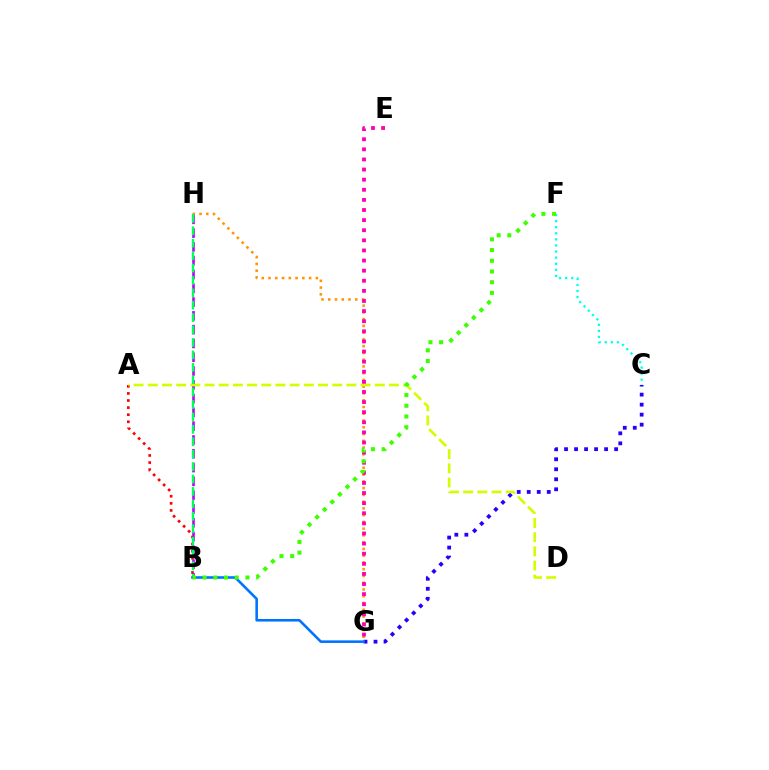{('A', 'B'): [{'color': '#ff0000', 'line_style': 'dotted', 'thickness': 1.93}], ('B', 'H'): [{'color': '#b900ff', 'line_style': 'dashed', 'thickness': 1.87}, {'color': '#00ff5c', 'line_style': 'dashed', 'thickness': 1.69}], ('G', 'H'): [{'color': '#ff9400', 'line_style': 'dotted', 'thickness': 1.84}], ('C', 'G'): [{'color': '#2500ff', 'line_style': 'dotted', 'thickness': 2.72}], ('A', 'D'): [{'color': '#d1ff00', 'line_style': 'dashed', 'thickness': 1.93}], ('C', 'F'): [{'color': '#00fff6', 'line_style': 'dotted', 'thickness': 1.65}], ('E', 'G'): [{'color': '#ff00ac', 'line_style': 'dotted', 'thickness': 2.75}], ('B', 'G'): [{'color': '#0074ff', 'line_style': 'solid', 'thickness': 1.86}], ('B', 'F'): [{'color': '#3dff00', 'line_style': 'dotted', 'thickness': 2.91}]}